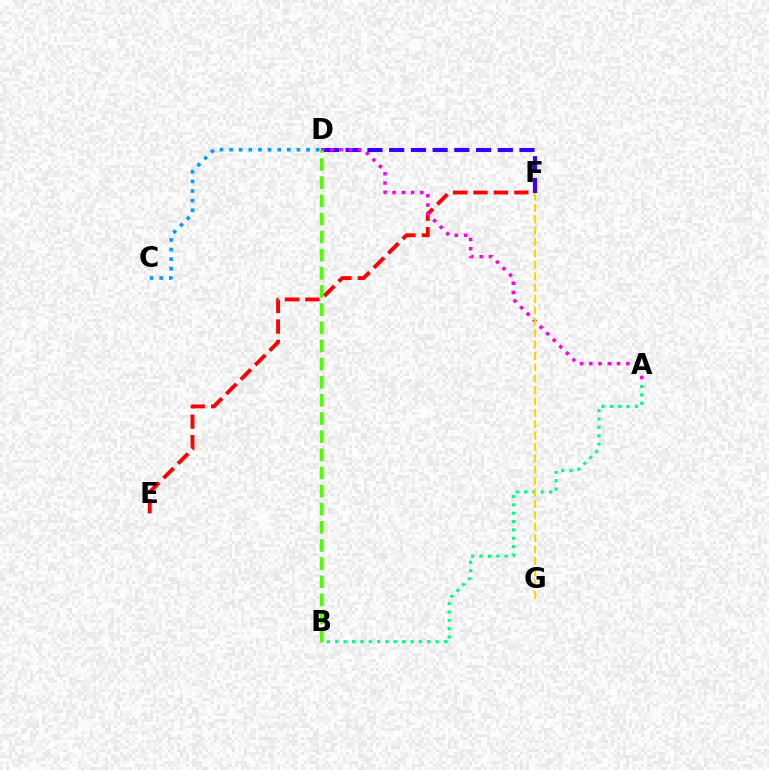{('E', 'F'): [{'color': '#ff0000', 'line_style': 'dashed', 'thickness': 2.78}], ('D', 'F'): [{'color': '#3700ff', 'line_style': 'dashed', 'thickness': 2.95}], ('A', 'D'): [{'color': '#ff00ed', 'line_style': 'dotted', 'thickness': 2.51}], ('C', 'D'): [{'color': '#009eff', 'line_style': 'dotted', 'thickness': 2.61}], ('A', 'B'): [{'color': '#00ff86', 'line_style': 'dotted', 'thickness': 2.27}], ('F', 'G'): [{'color': '#ffd500', 'line_style': 'dashed', 'thickness': 1.55}], ('B', 'D'): [{'color': '#4fff00', 'line_style': 'dashed', 'thickness': 2.46}]}